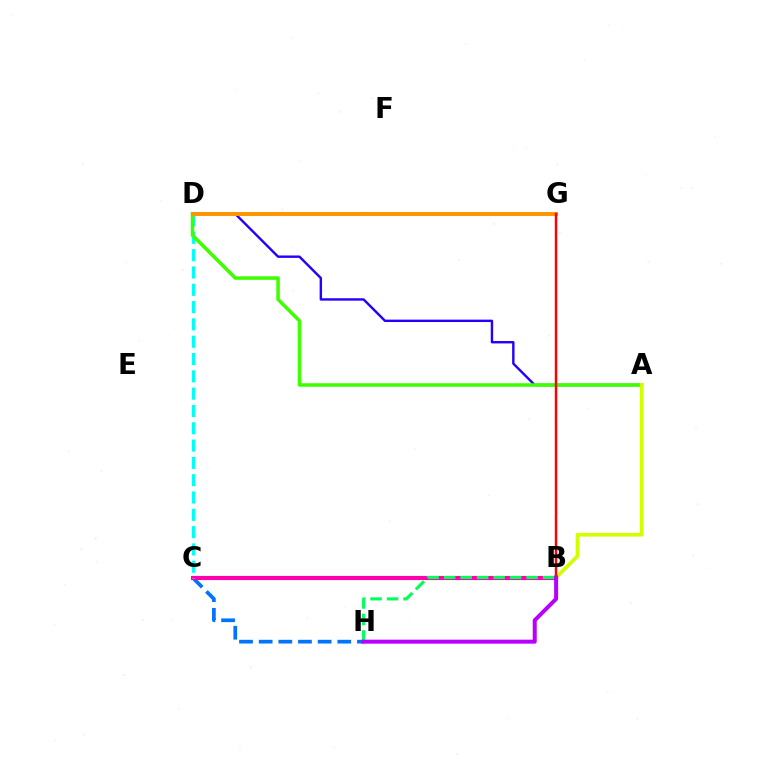{('C', 'H'): [{'color': '#0074ff', 'line_style': 'dashed', 'thickness': 2.67}], ('B', 'C'): [{'color': '#ff00ac', 'line_style': 'solid', 'thickness': 2.98}], ('C', 'D'): [{'color': '#00fff6', 'line_style': 'dashed', 'thickness': 2.35}], ('A', 'D'): [{'color': '#2500ff', 'line_style': 'solid', 'thickness': 1.73}, {'color': '#3dff00', 'line_style': 'solid', 'thickness': 2.53}], ('D', 'G'): [{'color': '#ff9400', 'line_style': 'solid', 'thickness': 2.83}], ('A', 'B'): [{'color': '#d1ff00', 'line_style': 'solid', 'thickness': 2.66}], ('B', 'G'): [{'color': '#ff0000', 'line_style': 'solid', 'thickness': 1.77}], ('B', 'H'): [{'color': '#00ff5c', 'line_style': 'dashed', 'thickness': 2.24}, {'color': '#b900ff', 'line_style': 'solid', 'thickness': 2.88}]}